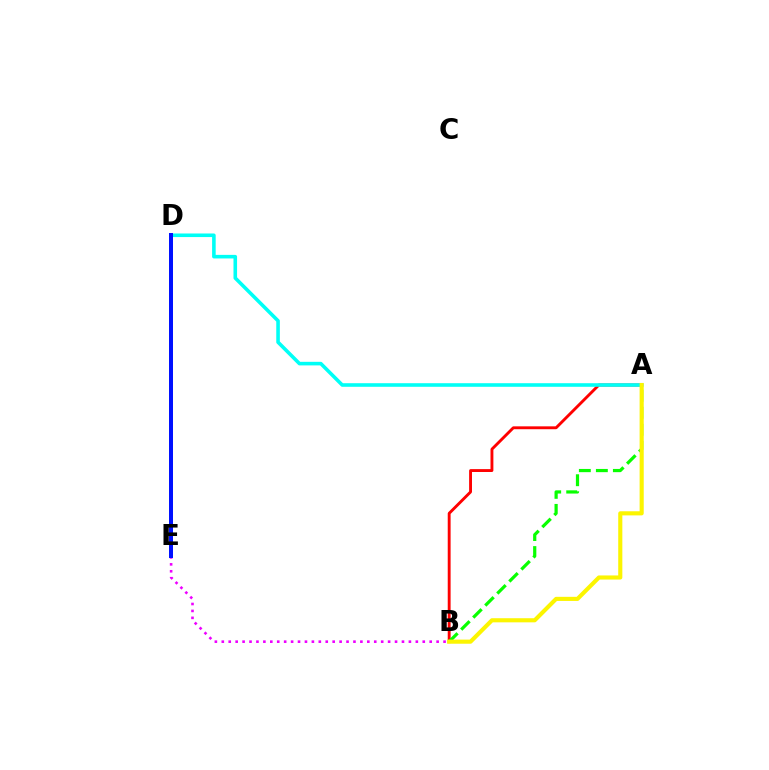{('A', 'B'): [{'color': '#ff0000', 'line_style': 'solid', 'thickness': 2.07}, {'color': '#08ff00', 'line_style': 'dashed', 'thickness': 2.31}, {'color': '#fcf500', 'line_style': 'solid', 'thickness': 2.96}], ('A', 'D'): [{'color': '#00fff6', 'line_style': 'solid', 'thickness': 2.58}], ('B', 'E'): [{'color': '#ee00ff', 'line_style': 'dotted', 'thickness': 1.88}], ('D', 'E'): [{'color': '#0010ff', 'line_style': 'solid', 'thickness': 2.87}]}